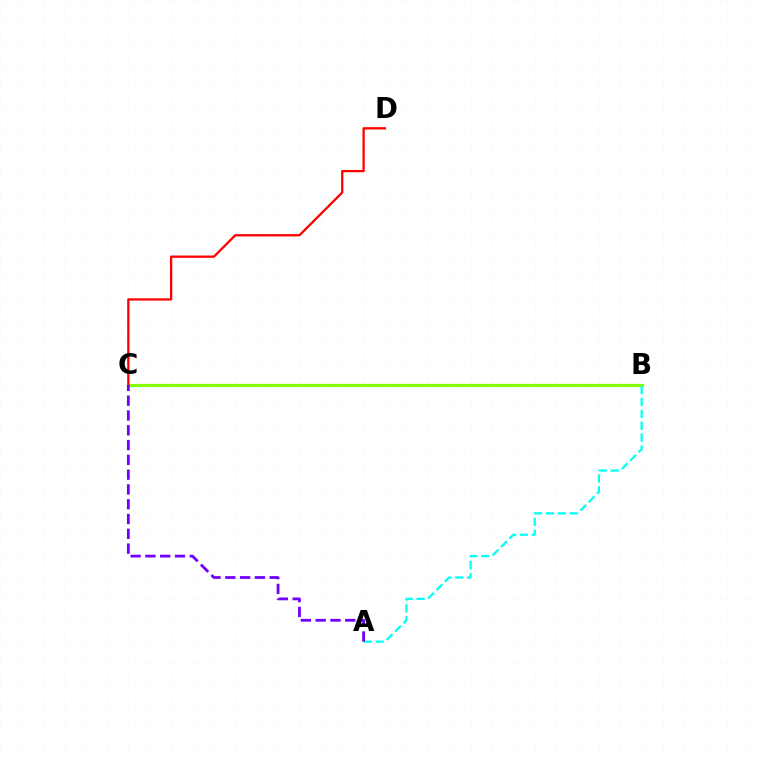{('B', 'C'): [{'color': '#84ff00', 'line_style': 'solid', 'thickness': 2.3}], ('A', 'B'): [{'color': '#00fff6', 'line_style': 'dashed', 'thickness': 1.61}], ('C', 'D'): [{'color': '#ff0000', 'line_style': 'solid', 'thickness': 1.65}], ('A', 'C'): [{'color': '#7200ff', 'line_style': 'dashed', 'thickness': 2.01}]}